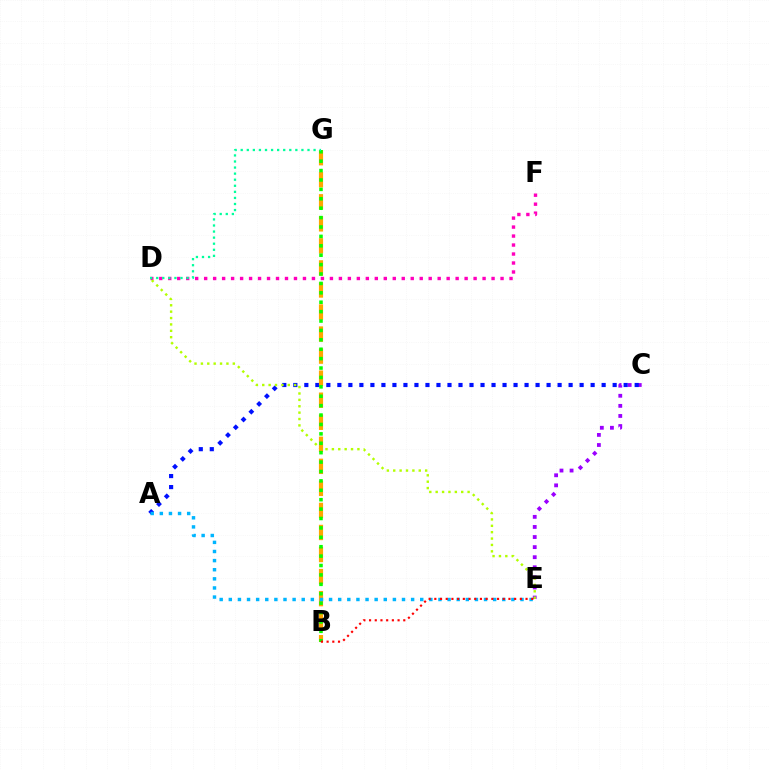{('D', 'F'): [{'color': '#ff00bd', 'line_style': 'dotted', 'thickness': 2.44}], ('C', 'E'): [{'color': '#9b00ff', 'line_style': 'dotted', 'thickness': 2.74}], ('A', 'C'): [{'color': '#0010ff', 'line_style': 'dotted', 'thickness': 2.99}], ('D', 'E'): [{'color': '#b3ff00', 'line_style': 'dotted', 'thickness': 1.73}], ('B', 'G'): [{'color': '#ffa500', 'line_style': 'dashed', 'thickness': 2.99}, {'color': '#08ff00', 'line_style': 'dotted', 'thickness': 2.55}], ('D', 'G'): [{'color': '#00ff9d', 'line_style': 'dotted', 'thickness': 1.65}], ('A', 'E'): [{'color': '#00b5ff', 'line_style': 'dotted', 'thickness': 2.48}], ('B', 'E'): [{'color': '#ff0000', 'line_style': 'dotted', 'thickness': 1.55}]}